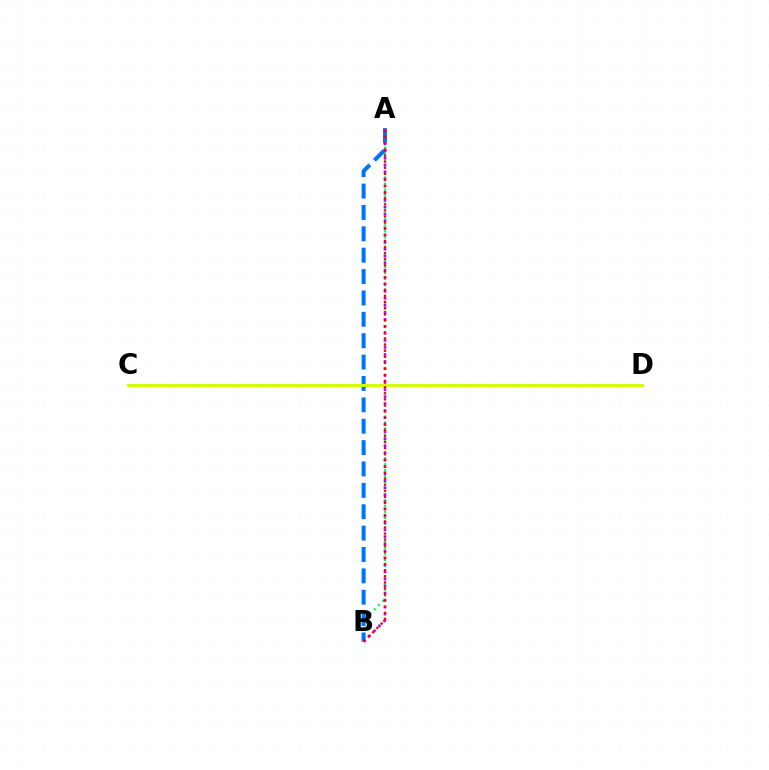{('A', 'B'): [{'color': '#00ff5c', 'line_style': 'dotted', 'thickness': 1.62}, {'color': '#0074ff', 'line_style': 'dashed', 'thickness': 2.9}, {'color': '#b900ff', 'line_style': 'dotted', 'thickness': 1.91}, {'color': '#ff0000', 'line_style': 'dotted', 'thickness': 1.66}], ('C', 'D'): [{'color': '#d1ff00', 'line_style': 'solid', 'thickness': 2.08}]}